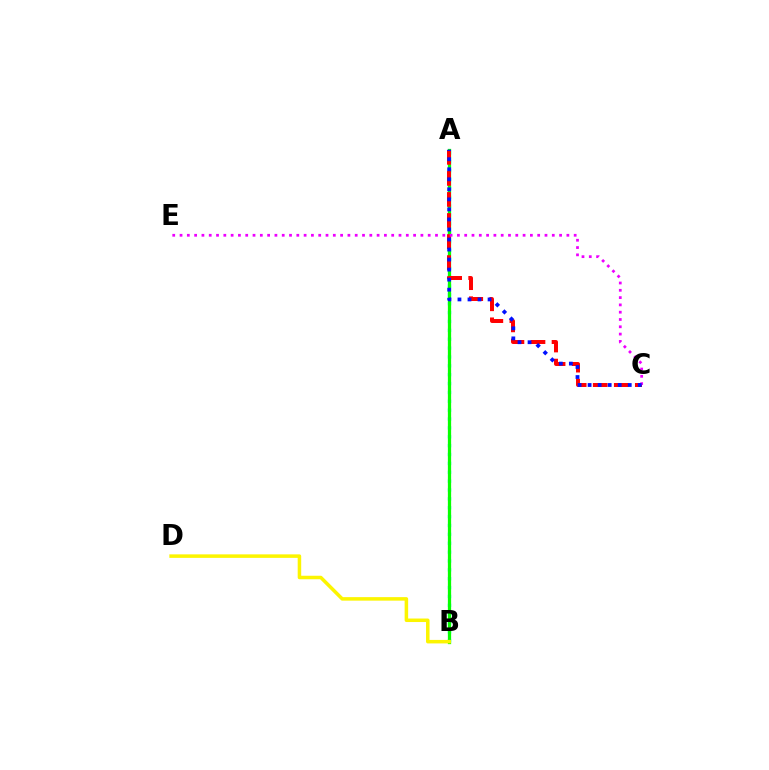{('A', 'B'): [{'color': '#00fff6', 'line_style': 'dotted', 'thickness': 2.41}, {'color': '#08ff00', 'line_style': 'solid', 'thickness': 2.35}], ('A', 'C'): [{'color': '#ff0000', 'line_style': 'dashed', 'thickness': 2.86}, {'color': '#0010ff', 'line_style': 'dotted', 'thickness': 2.73}], ('B', 'D'): [{'color': '#fcf500', 'line_style': 'solid', 'thickness': 2.53}], ('C', 'E'): [{'color': '#ee00ff', 'line_style': 'dotted', 'thickness': 1.98}]}